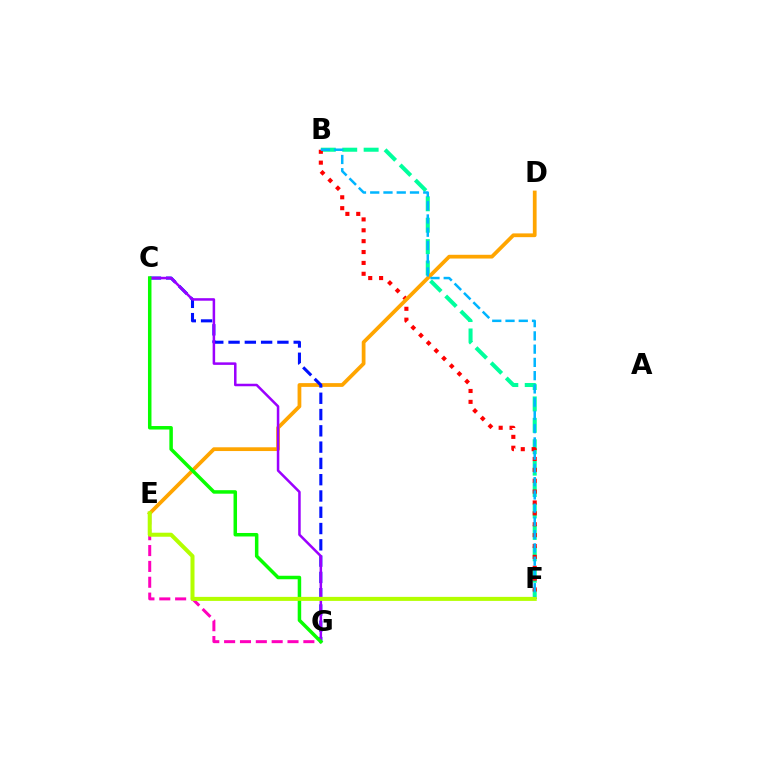{('B', 'F'): [{'color': '#00ff9d', 'line_style': 'dashed', 'thickness': 2.91}, {'color': '#ff0000', 'line_style': 'dotted', 'thickness': 2.95}, {'color': '#00b5ff', 'line_style': 'dashed', 'thickness': 1.8}], ('D', 'E'): [{'color': '#ffa500', 'line_style': 'solid', 'thickness': 2.7}], ('C', 'G'): [{'color': '#0010ff', 'line_style': 'dashed', 'thickness': 2.21}, {'color': '#9b00ff', 'line_style': 'solid', 'thickness': 1.81}, {'color': '#08ff00', 'line_style': 'solid', 'thickness': 2.52}], ('E', 'G'): [{'color': '#ff00bd', 'line_style': 'dashed', 'thickness': 2.15}], ('E', 'F'): [{'color': '#b3ff00', 'line_style': 'solid', 'thickness': 2.89}]}